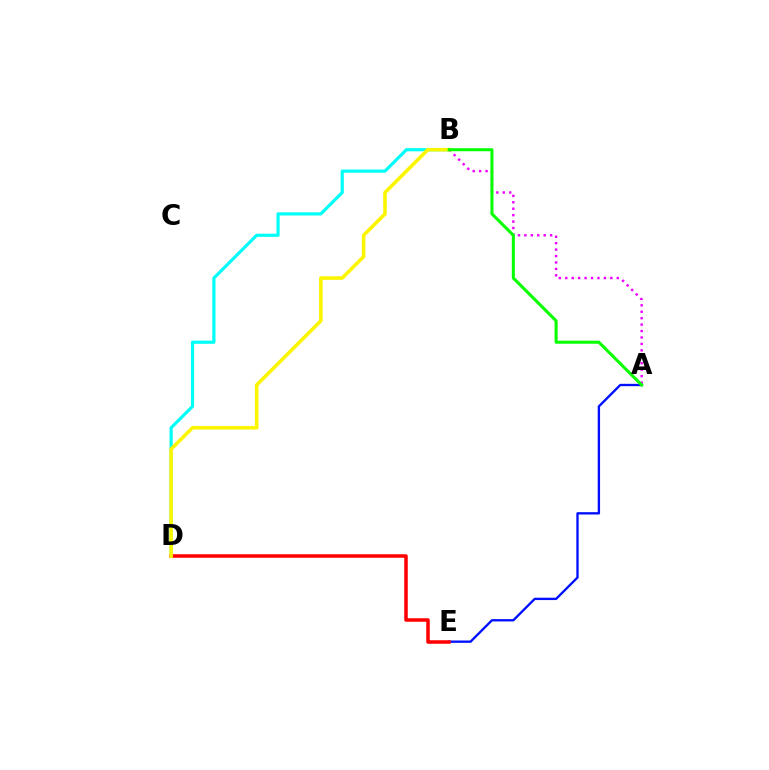{('B', 'D'): [{'color': '#00fff6', 'line_style': 'solid', 'thickness': 2.29}, {'color': '#fcf500', 'line_style': 'solid', 'thickness': 2.58}], ('A', 'B'): [{'color': '#ee00ff', 'line_style': 'dotted', 'thickness': 1.75}, {'color': '#08ff00', 'line_style': 'solid', 'thickness': 2.2}], ('A', 'E'): [{'color': '#0010ff', 'line_style': 'solid', 'thickness': 1.69}], ('D', 'E'): [{'color': '#ff0000', 'line_style': 'solid', 'thickness': 2.53}]}